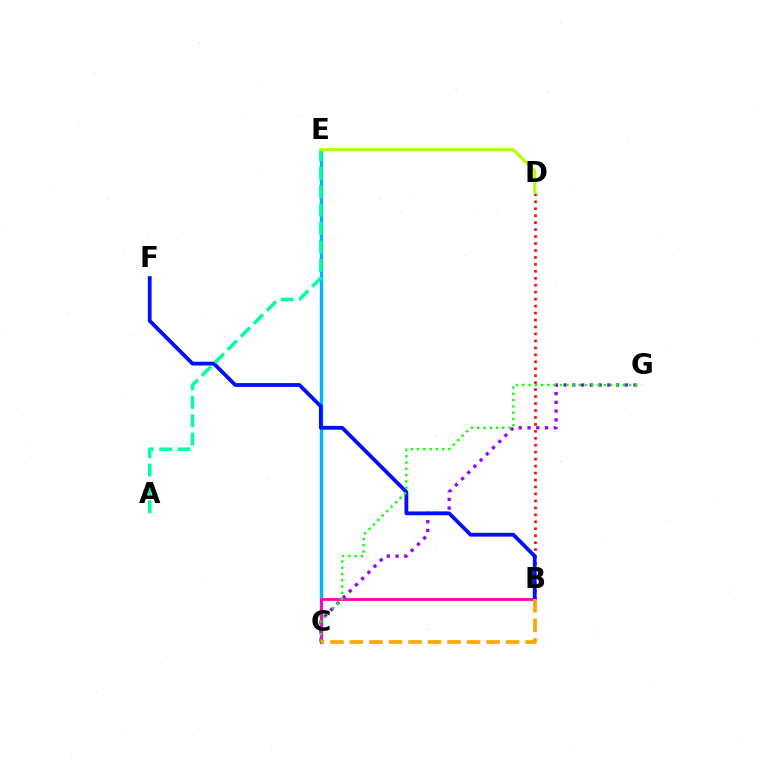{('C', 'G'): [{'color': '#9b00ff', 'line_style': 'dotted', 'thickness': 2.38}, {'color': '#08ff00', 'line_style': 'dotted', 'thickness': 1.7}], ('C', 'E'): [{'color': '#00b5ff', 'line_style': 'solid', 'thickness': 2.45}], ('B', 'D'): [{'color': '#ff0000', 'line_style': 'dotted', 'thickness': 1.89}], ('B', 'C'): [{'color': '#ff00bd', 'line_style': 'solid', 'thickness': 2.01}, {'color': '#ffa500', 'line_style': 'dashed', 'thickness': 2.65}], ('B', 'F'): [{'color': '#0010ff', 'line_style': 'solid', 'thickness': 2.73}], ('A', 'E'): [{'color': '#00ff9d', 'line_style': 'dashed', 'thickness': 2.5}], ('D', 'E'): [{'color': '#b3ff00', 'line_style': 'solid', 'thickness': 2.23}]}